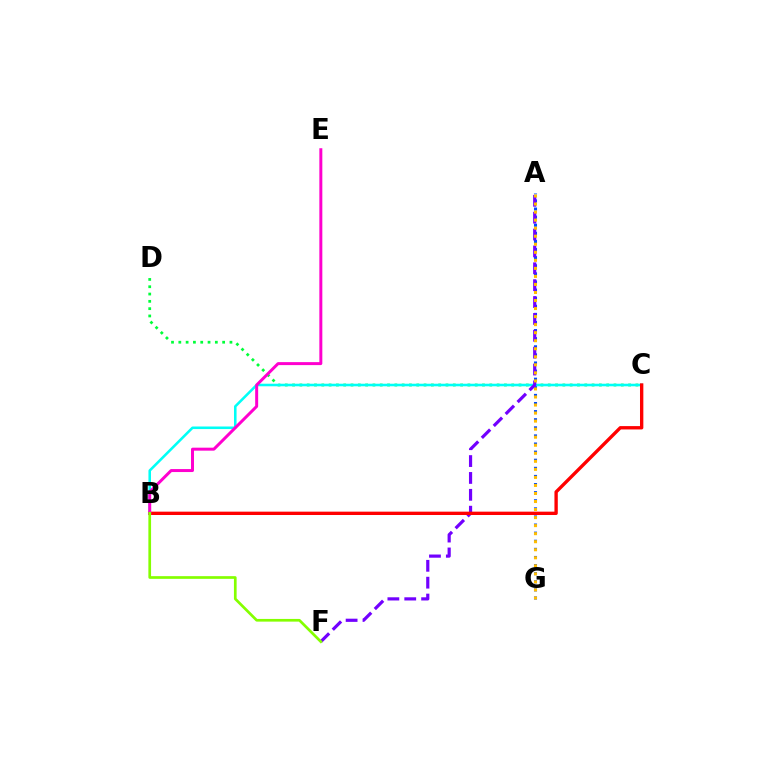{('C', 'D'): [{'color': '#00ff39', 'line_style': 'dotted', 'thickness': 1.98}], ('A', 'G'): [{'color': '#004bff', 'line_style': 'dotted', 'thickness': 2.2}, {'color': '#ffbd00', 'line_style': 'dotted', 'thickness': 2.18}], ('B', 'C'): [{'color': '#00fff6', 'line_style': 'solid', 'thickness': 1.84}, {'color': '#ff0000', 'line_style': 'solid', 'thickness': 2.41}], ('A', 'F'): [{'color': '#7200ff', 'line_style': 'dashed', 'thickness': 2.29}], ('B', 'E'): [{'color': '#ff00cf', 'line_style': 'solid', 'thickness': 2.15}], ('B', 'F'): [{'color': '#84ff00', 'line_style': 'solid', 'thickness': 1.94}]}